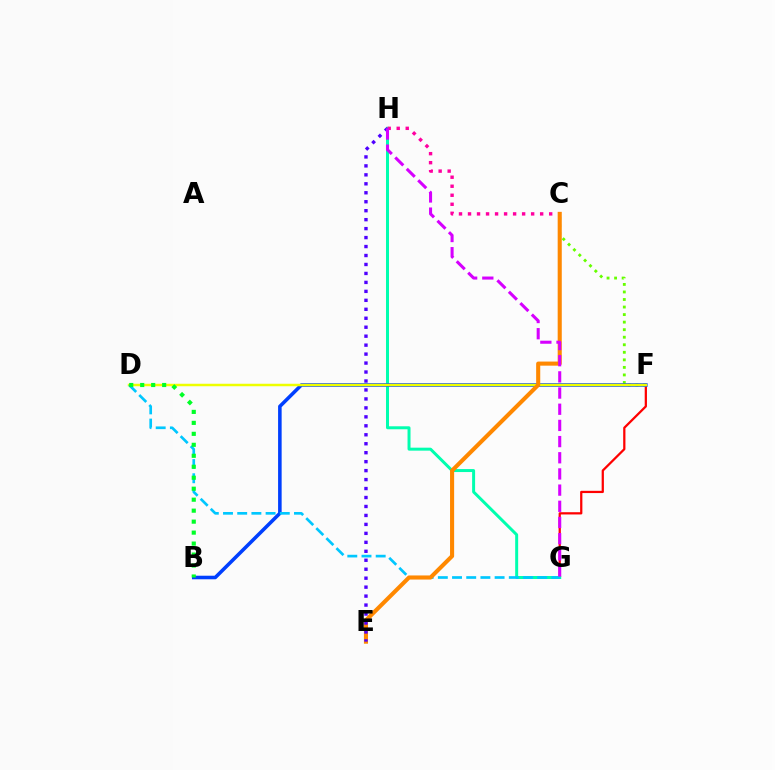{('F', 'G'): [{'color': '#ff0000', 'line_style': 'solid', 'thickness': 1.62}], ('G', 'H'): [{'color': '#00ffaf', 'line_style': 'solid', 'thickness': 2.15}, {'color': '#d600ff', 'line_style': 'dashed', 'thickness': 2.2}], ('C', 'F'): [{'color': '#66ff00', 'line_style': 'dotted', 'thickness': 2.05}], ('B', 'F'): [{'color': '#003fff', 'line_style': 'solid', 'thickness': 2.56}], ('D', 'F'): [{'color': '#eeff00', 'line_style': 'solid', 'thickness': 1.78}], ('D', 'G'): [{'color': '#00c7ff', 'line_style': 'dashed', 'thickness': 1.93}], ('C', 'H'): [{'color': '#ff00a0', 'line_style': 'dotted', 'thickness': 2.45}], ('C', 'E'): [{'color': '#ff8800', 'line_style': 'solid', 'thickness': 2.95}], ('E', 'H'): [{'color': '#4f00ff', 'line_style': 'dotted', 'thickness': 2.44}], ('B', 'D'): [{'color': '#00ff27', 'line_style': 'dotted', 'thickness': 2.98}]}